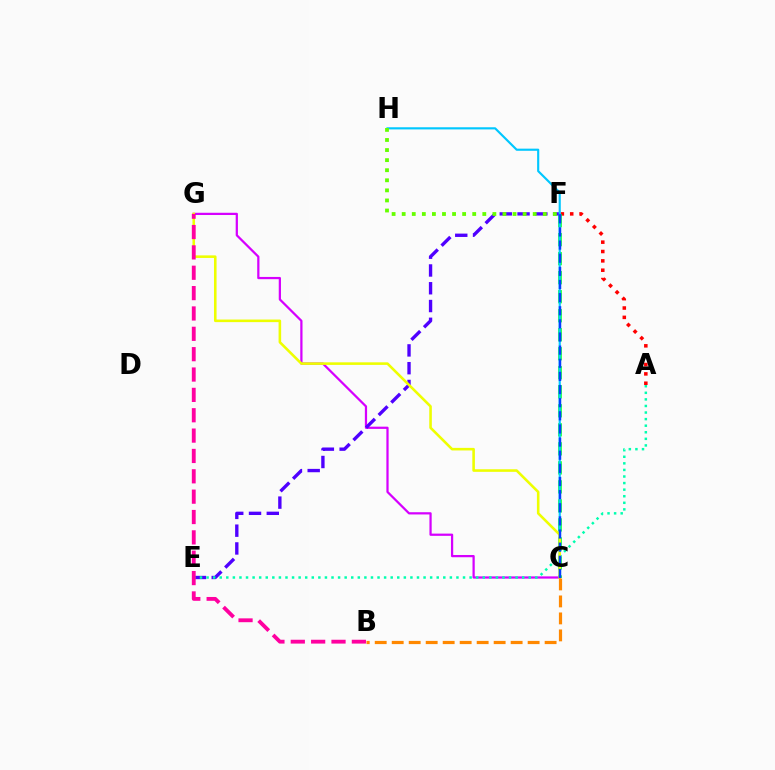{('A', 'F'): [{'color': '#ff0000', 'line_style': 'dotted', 'thickness': 2.54}], ('C', 'F'): [{'color': '#00ff27', 'line_style': 'dashed', 'thickness': 2.58}, {'color': '#003fff', 'line_style': 'dashed', 'thickness': 1.78}], ('C', 'G'): [{'color': '#d600ff', 'line_style': 'solid', 'thickness': 1.61}, {'color': '#eeff00', 'line_style': 'solid', 'thickness': 1.86}], ('E', 'F'): [{'color': '#4f00ff', 'line_style': 'dashed', 'thickness': 2.42}], ('C', 'H'): [{'color': '#00c7ff', 'line_style': 'solid', 'thickness': 1.54}], ('A', 'E'): [{'color': '#00ffaf', 'line_style': 'dotted', 'thickness': 1.79}], ('F', 'H'): [{'color': '#66ff00', 'line_style': 'dotted', 'thickness': 2.74}], ('B', 'C'): [{'color': '#ff8800', 'line_style': 'dashed', 'thickness': 2.31}], ('B', 'G'): [{'color': '#ff00a0', 'line_style': 'dashed', 'thickness': 2.77}]}